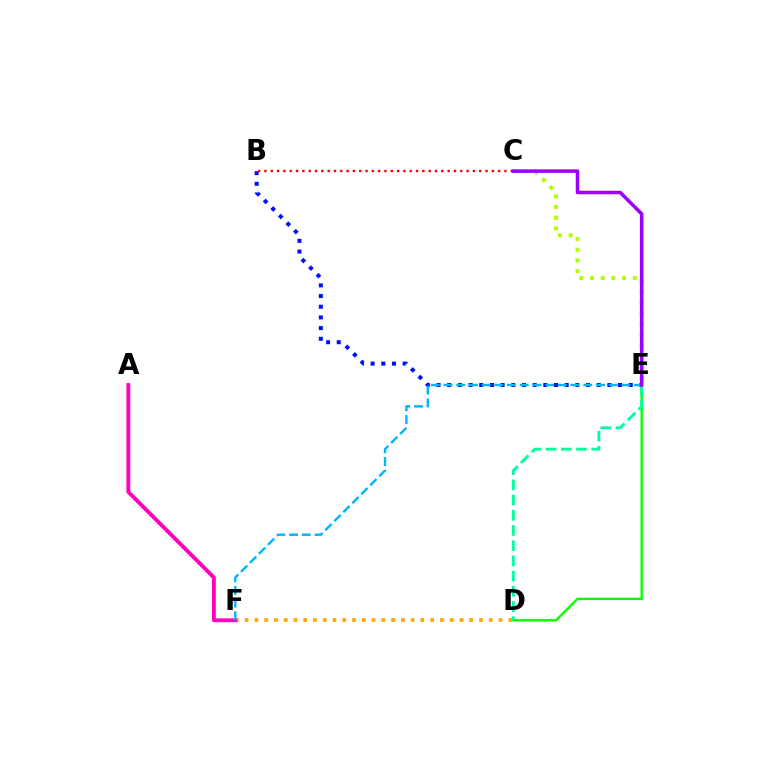{('D', 'F'): [{'color': '#ffa500', 'line_style': 'dotted', 'thickness': 2.65}], ('C', 'E'): [{'color': '#b3ff00', 'line_style': 'dotted', 'thickness': 2.9}, {'color': '#9b00ff', 'line_style': 'solid', 'thickness': 2.53}], ('B', 'E'): [{'color': '#0010ff', 'line_style': 'dotted', 'thickness': 2.9}], ('B', 'C'): [{'color': '#ff0000', 'line_style': 'dotted', 'thickness': 1.72}], ('D', 'E'): [{'color': '#08ff00', 'line_style': 'solid', 'thickness': 1.7}, {'color': '#00ff9d', 'line_style': 'dashed', 'thickness': 2.07}], ('A', 'F'): [{'color': '#ff00bd', 'line_style': 'solid', 'thickness': 2.77}], ('E', 'F'): [{'color': '#00b5ff', 'line_style': 'dashed', 'thickness': 1.73}]}